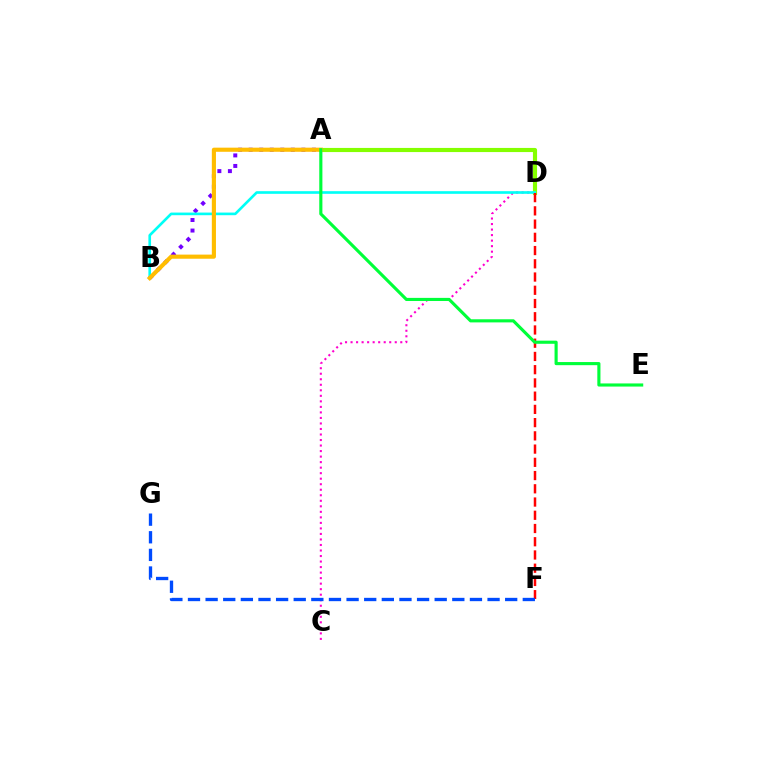{('A', 'B'): [{'color': '#7200ff', 'line_style': 'dotted', 'thickness': 2.86}, {'color': '#ffbd00', 'line_style': 'solid', 'thickness': 2.97}], ('C', 'D'): [{'color': '#ff00cf', 'line_style': 'dotted', 'thickness': 1.5}], ('A', 'D'): [{'color': '#84ff00', 'line_style': 'solid', 'thickness': 2.98}], ('B', 'D'): [{'color': '#00fff6', 'line_style': 'solid', 'thickness': 1.9}], ('D', 'F'): [{'color': '#ff0000', 'line_style': 'dashed', 'thickness': 1.8}], ('F', 'G'): [{'color': '#004bff', 'line_style': 'dashed', 'thickness': 2.39}], ('A', 'E'): [{'color': '#00ff39', 'line_style': 'solid', 'thickness': 2.25}]}